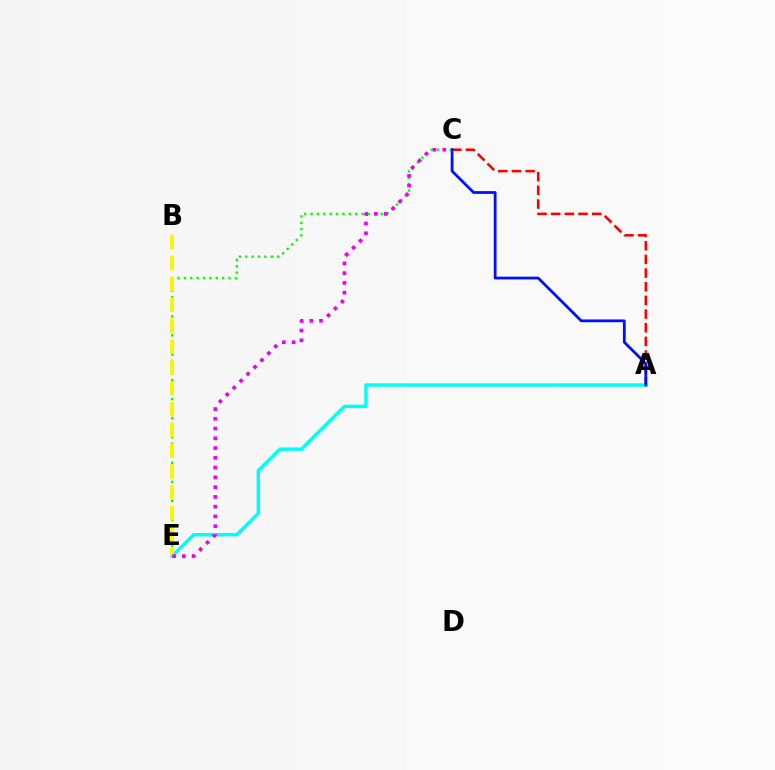{('C', 'E'): [{'color': '#08ff00', 'line_style': 'dotted', 'thickness': 1.73}, {'color': '#ee00ff', 'line_style': 'dotted', 'thickness': 2.65}], ('A', 'C'): [{'color': '#ff0000', 'line_style': 'dashed', 'thickness': 1.86}, {'color': '#0010ff', 'line_style': 'solid', 'thickness': 2.0}], ('A', 'E'): [{'color': '#00fff6', 'line_style': 'solid', 'thickness': 2.49}], ('B', 'E'): [{'color': '#fcf500', 'line_style': 'dashed', 'thickness': 2.83}]}